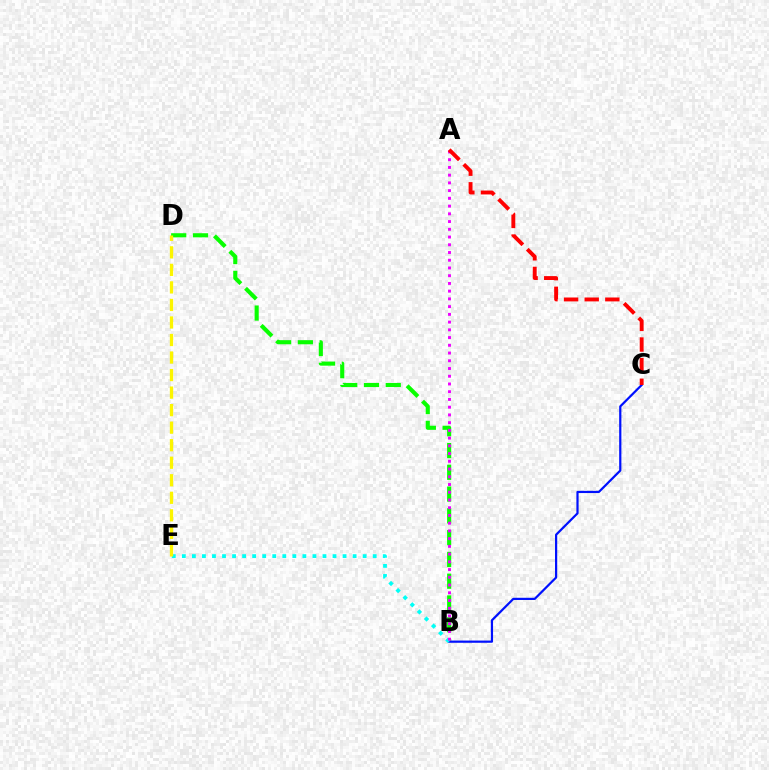{('B', 'D'): [{'color': '#08ff00', 'line_style': 'dashed', 'thickness': 2.96}], ('B', 'C'): [{'color': '#0010ff', 'line_style': 'solid', 'thickness': 1.59}], ('B', 'E'): [{'color': '#00fff6', 'line_style': 'dotted', 'thickness': 2.73}], ('A', 'B'): [{'color': '#ee00ff', 'line_style': 'dotted', 'thickness': 2.1}], ('D', 'E'): [{'color': '#fcf500', 'line_style': 'dashed', 'thickness': 2.38}], ('A', 'C'): [{'color': '#ff0000', 'line_style': 'dashed', 'thickness': 2.8}]}